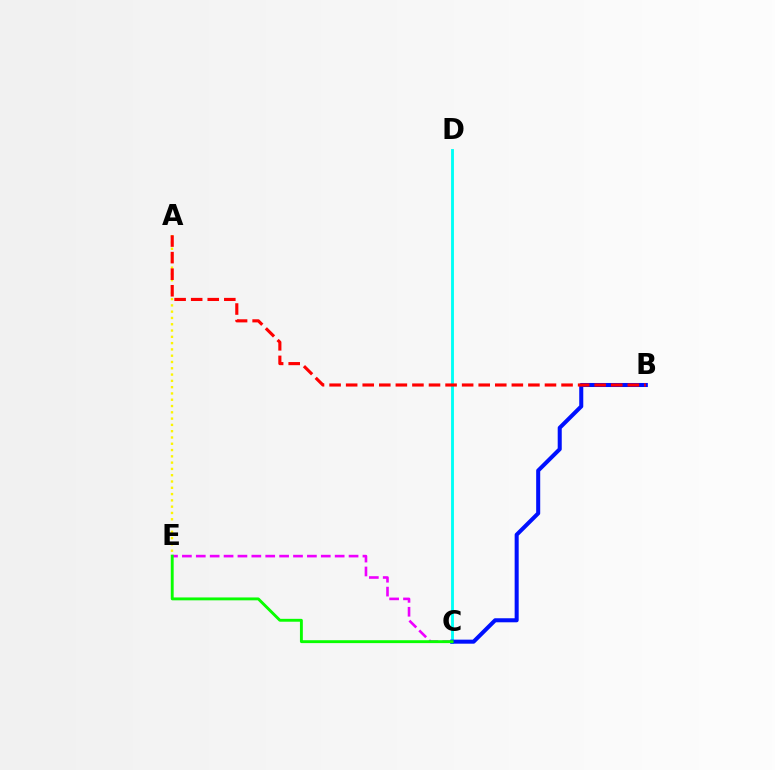{('C', 'D'): [{'color': '#00fff6', 'line_style': 'solid', 'thickness': 2.07}], ('C', 'E'): [{'color': '#ee00ff', 'line_style': 'dashed', 'thickness': 1.89}, {'color': '#08ff00', 'line_style': 'solid', 'thickness': 2.08}], ('B', 'C'): [{'color': '#0010ff', 'line_style': 'solid', 'thickness': 2.91}], ('A', 'E'): [{'color': '#fcf500', 'line_style': 'dotted', 'thickness': 1.71}], ('A', 'B'): [{'color': '#ff0000', 'line_style': 'dashed', 'thickness': 2.25}]}